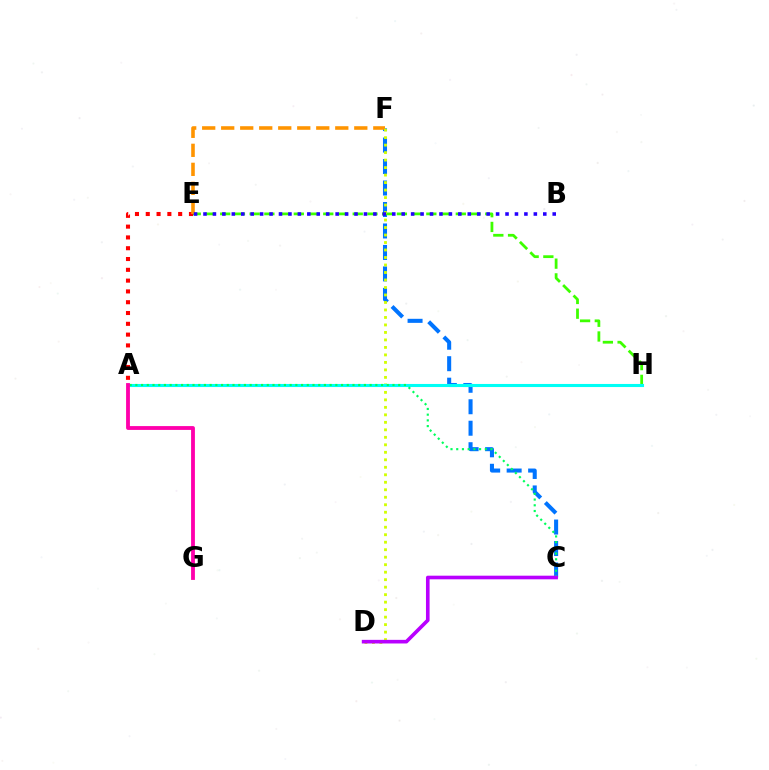{('C', 'F'): [{'color': '#0074ff', 'line_style': 'dashed', 'thickness': 2.92}], ('E', 'H'): [{'color': '#3dff00', 'line_style': 'dashed', 'thickness': 2.0}], ('A', 'E'): [{'color': '#ff0000', 'line_style': 'dotted', 'thickness': 2.93}], ('E', 'F'): [{'color': '#ff9400', 'line_style': 'dashed', 'thickness': 2.58}], ('D', 'F'): [{'color': '#d1ff00', 'line_style': 'dotted', 'thickness': 2.04}], ('A', 'H'): [{'color': '#00fff6', 'line_style': 'solid', 'thickness': 2.22}], ('A', 'C'): [{'color': '#00ff5c', 'line_style': 'dotted', 'thickness': 1.55}], ('A', 'G'): [{'color': '#ff00ac', 'line_style': 'solid', 'thickness': 2.76}], ('B', 'E'): [{'color': '#2500ff', 'line_style': 'dotted', 'thickness': 2.56}], ('C', 'D'): [{'color': '#b900ff', 'line_style': 'solid', 'thickness': 2.61}]}